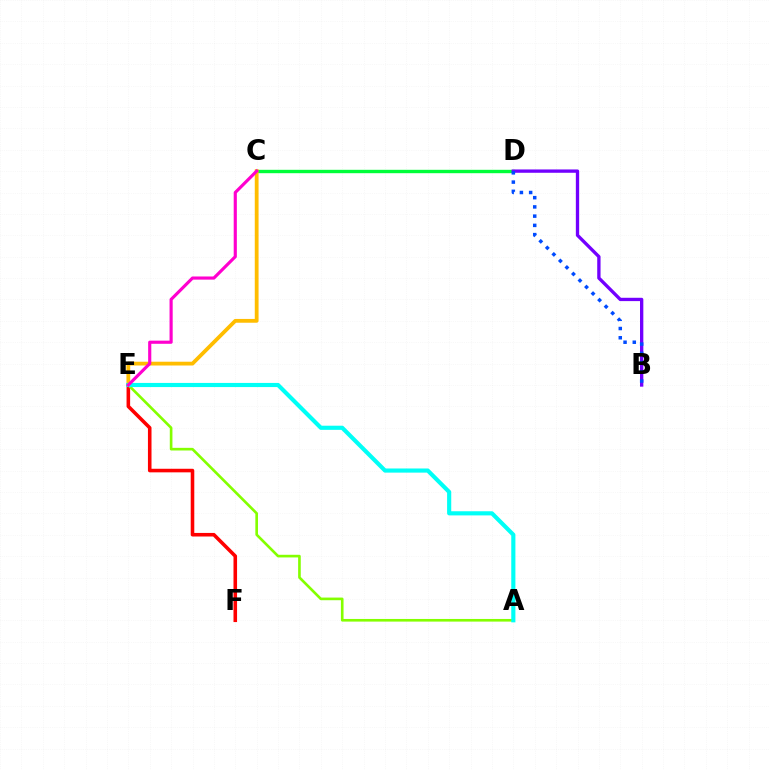{('C', 'D'): [{'color': '#00ff39', 'line_style': 'solid', 'thickness': 2.43}], ('B', 'D'): [{'color': '#7200ff', 'line_style': 'solid', 'thickness': 2.39}, {'color': '#004bff', 'line_style': 'dotted', 'thickness': 2.51}], ('E', 'F'): [{'color': '#ff0000', 'line_style': 'solid', 'thickness': 2.57}], ('C', 'E'): [{'color': '#ffbd00', 'line_style': 'solid', 'thickness': 2.73}, {'color': '#ff00cf', 'line_style': 'solid', 'thickness': 2.27}], ('A', 'E'): [{'color': '#84ff00', 'line_style': 'solid', 'thickness': 1.9}, {'color': '#00fff6', 'line_style': 'solid', 'thickness': 2.98}]}